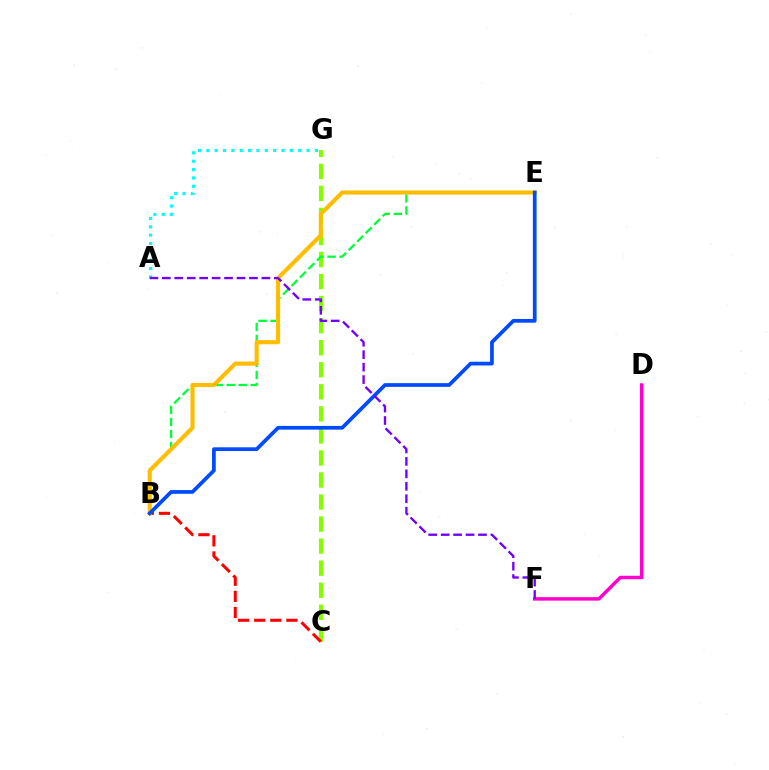{('C', 'G'): [{'color': '#84ff00', 'line_style': 'dashed', 'thickness': 2.99}], ('A', 'G'): [{'color': '#00fff6', 'line_style': 'dotted', 'thickness': 2.27}], ('B', 'E'): [{'color': '#00ff39', 'line_style': 'dashed', 'thickness': 1.63}, {'color': '#ffbd00', 'line_style': 'solid', 'thickness': 2.96}, {'color': '#004bff', 'line_style': 'solid', 'thickness': 2.69}], ('B', 'C'): [{'color': '#ff0000', 'line_style': 'dashed', 'thickness': 2.19}], ('D', 'F'): [{'color': '#ff00cf', 'line_style': 'solid', 'thickness': 2.49}], ('A', 'F'): [{'color': '#7200ff', 'line_style': 'dashed', 'thickness': 1.69}]}